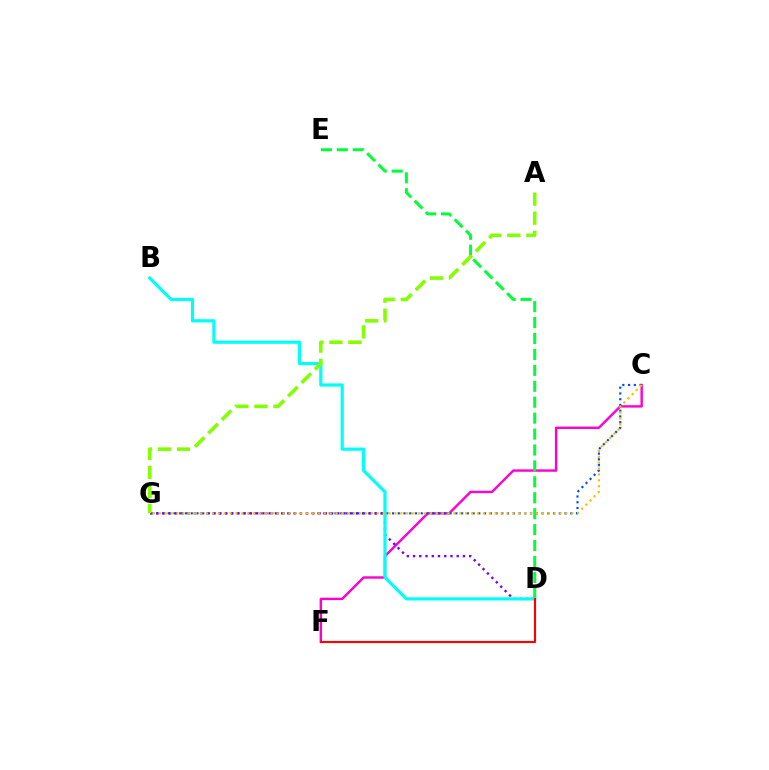{('C', 'F'): [{'color': '#ff00cf', 'line_style': 'solid', 'thickness': 1.74}], ('C', 'G'): [{'color': '#004bff', 'line_style': 'dotted', 'thickness': 1.56}, {'color': '#ffbd00', 'line_style': 'dotted', 'thickness': 1.6}], ('D', 'G'): [{'color': '#7200ff', 'line_style': 'dotted', 'thickness': 1.69}], ('D', 'E'): [{'color': '#00ff39', 'line_style': 'dashed', 'thickness': 2.16}], ('B', 'D'): [{'color': '#00fff6', 'line_style': 'solid', 'thickness': 2.29}], ('A', 'G'): [{'color': '#84ff00', 'line_style': 'dashed', 'thickness': 2.58}], ('D', 'F'): [{'color': '#ff0000', 'line_style': 'solid', 'thickness': 1.55}]}